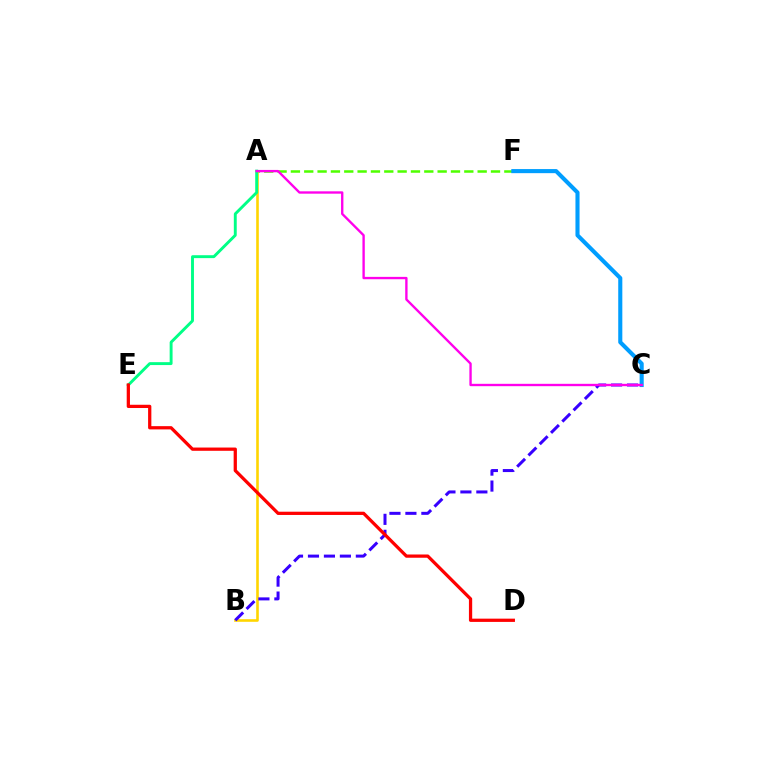{('A', 'F'): [{'color': '#4fff00', 'line_style': 'dashed', 'thickness': 1.81}], ('A', 'B'): [{'color': '#ffd500', 'line_style': 'solid', 'thickness': 1.89}], ('C', 'F'): [{'color': '#009eff', 'line_style': 'solid', 'thickness': 2.95}], ('A', 'E'): [{'color': '#00ff86', 'line_style': 'solid', 'thickness': 2.09}], ('B', 'C'): [{'color': '#3700ff', 'line_style': 'dashed', 'thickness': 2.17}], ('A', 'C'): [{'color': '#ff00ed', 'line_style': 'solid', 'thickness': 1.7}], ('D', 'E'): [{'color': '#ff0000', 'line_style': 'solid', 'thickness': 2.34}]}